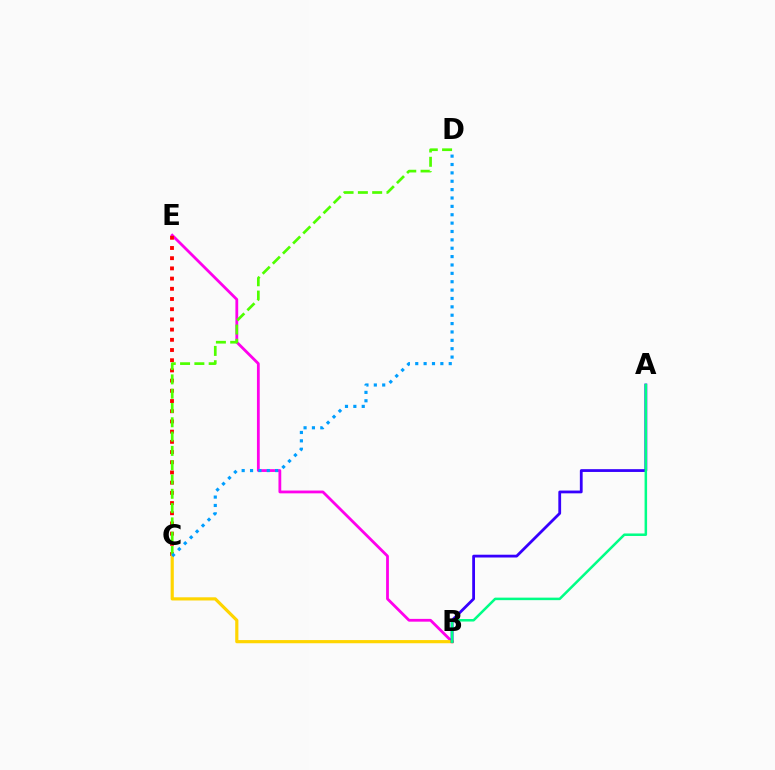{('B', 'E'): [{'color': '#ff00ed', 'line_style': 'solid', 'thickness': 2.01}], ('C', 'E'): [{'color': '#ff0000', 'line_style': 'dotted', 'thickness': 2.77}], ('C', 'D'): [{'color': '#4fff00', 'line_style': 'dashed', 'thickness': 1.94}, {'color': '#009eff', 'line_style': 'dotted', 'thickness': 2.27}], ('B', 'C'): [{'color': '#ffd500', 'line_style': 'solid', 'thickness': 2.29}], ('A', 'B'): [{'color': '#3700ff', 'line_style': 'solid', 'thickness': 2.01}, {'color': '#00ff86', 'line_style': 'solid', 'thickness': 1.81}]}